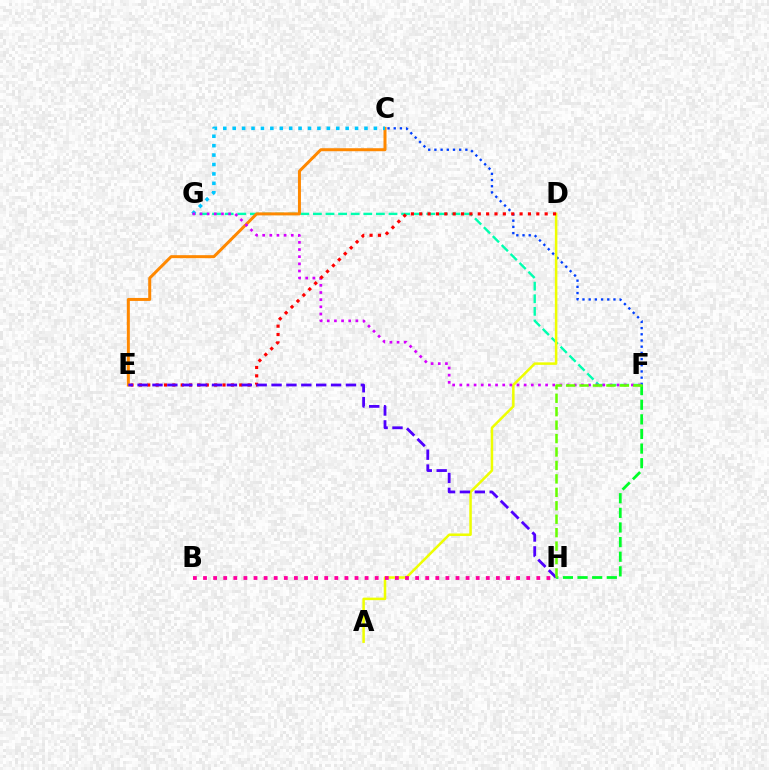{('C', 'F'): [{'color': '#003fff', 'line_style': 'dotted', 'thickness': 1.68}], ('F', 'G'): [{'color': '#00ffaf', 'line_style': 'dashed', 'thickness': 1.71}, {'color': '#d600ff', 'line_style': 'dotted', 'thickness': 1.94}], ('A', 'D'): [{'color': '#eeff00', 'line_style': 'solid', 'thickness': 1.81}], ('B', 'H'): [{'color': '#ff00a0', 'line_style': 'dotted', 'thickness': 2.74}], ('C', 'E'): [{'color': '#ff8800', 'line_style': 'solid', 'thickness': 2.16}], ('C', 'G'): [{'color': '#00c7ff', 'line_style': 'dotted', 'thickness': 2.56}], ('F', 'H'): [{'color': '#00ff27', 'line_style': 'dashed', 'thickness': 1.99}, {'color': '#66ff00', 'line_style': 'dashed', 'thickness': 1.83}], ('D', 'E'): [{'color': '#ff0000', 'line_style': 'dotted', 'thickness': 2.27}], ('E', 'H'): [{'color': '#4f00ff', 'line_style': 'dashed', 'thickness': 2.02}]}